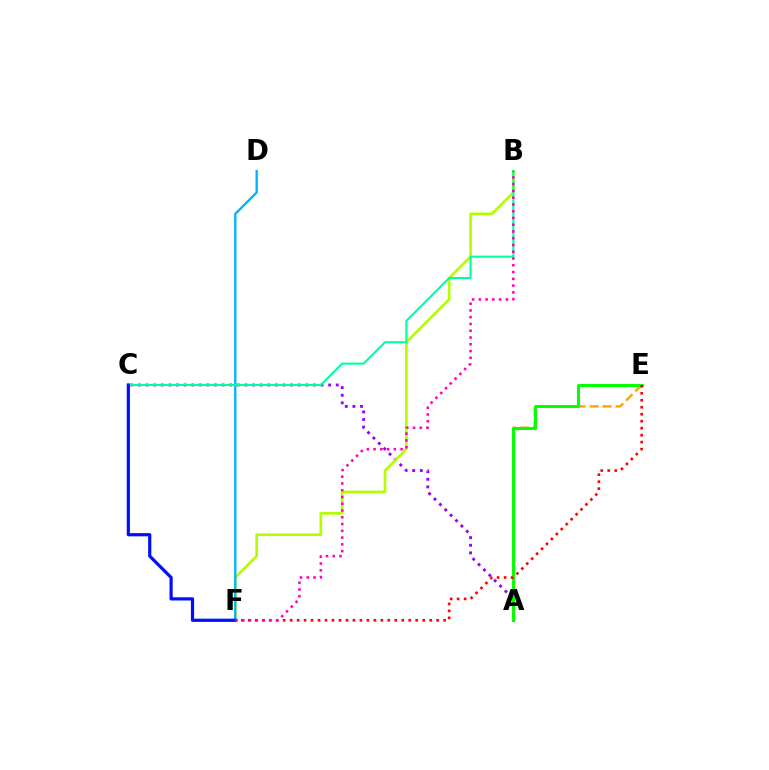{('A', 'C'): [{'color': '#9b00ff', 'line_style': 'dotted', 'thickness': 2.07}], ('A', 'E'): [{'color': '#ffa500', 'line_style': 'dashed', 'thickness': 1.76}, {'color': '#08ff00', 'line_style': 'solid', 'thickness': 2.18}], ('B', 'F'): [{'color': '#b3ff00', 'line_style': 'solid', 'thickness': 1.94}, {'color': '#ff00bd', 'line_style': 'dotted', 'thickness': 1.84}], ('D', 'F'): [{'color': '#00b5ff', 'line_style': 'solid', 'thickness': 1.7}], ('B', 'C'): [{'color': '#00ff9d', 'line_style': 'solid', 'thickness': 1.51}], ('E', 'F'): [{'color': '#ff0000', 'line_style': 'dotted', 'thickness': 1.9}], ('C', 'F'): [{'color': '#0010ff', 'line_style': 'solid', 'thickness': 2.31}]}